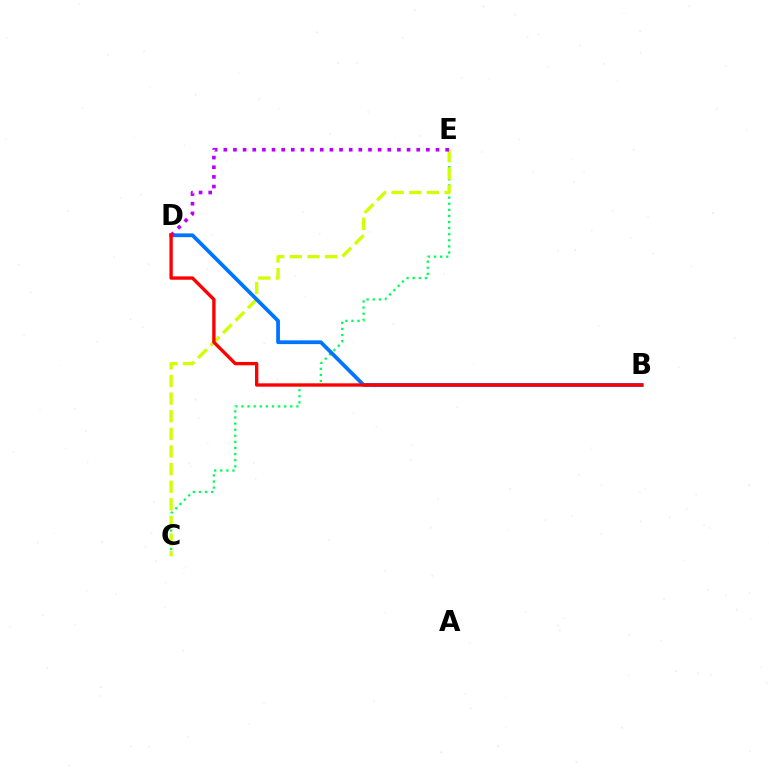{('C', 'E'): [{'color': '#00ff5c', 'line_style': 'dotted', 'thickness': 1.66}, {'color': '#d1ff00', 'line_style': 'dashed', 'thickness': 2.39}], ('B', 'D'): [{'color': '#0074ff', 'line_style': 'solid', 'thickness': 2.7}, {'color': '#ff0000', 'line_style': 'solid', 'thickness': 2.41}], ('D', 'E'): [{'color': '#b900ff', 'line_style': 'dotted', 'thickness': 2.62}]}